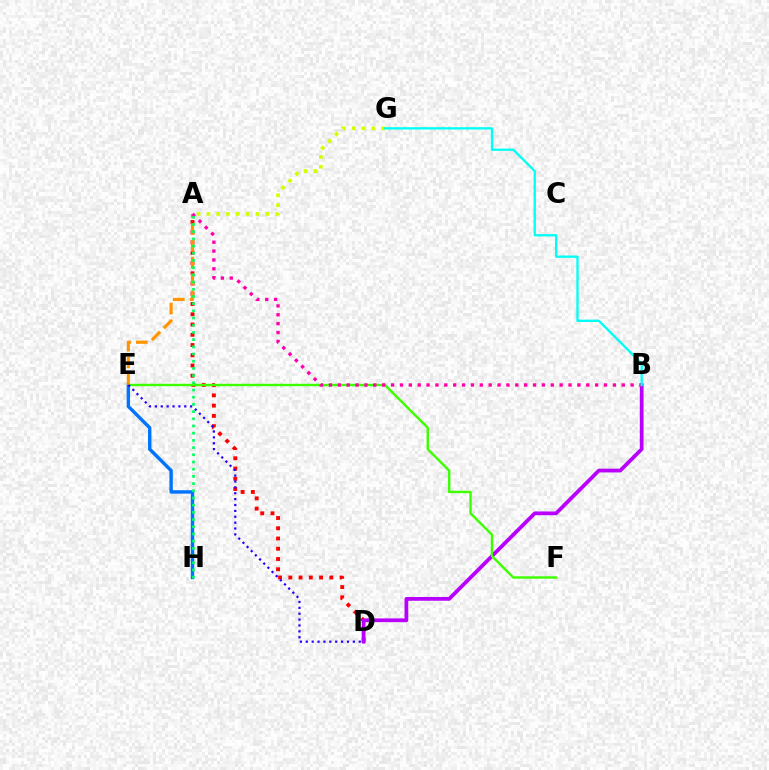{('A', 'D'): [{'color': '#ff0000', 'line_style': 'dotted', 'thickness': 2.79}], ('B', 'D'): [{'color': '#b900ff', 'line_style': 'solid', 'thickness': 2.7}], ('E', 'F'): [{'color': '#3dff00', 'line_style': 'solid', 'thickness': 1.74}], ('E', 'H'): [{'color': '#0074ff', 'line_style': 'solid', 'thickness': 2.46}], ('A', 'G'): [{'color': '#d1ff00', 'line_style': 'dotted', 'thickness': 2.66}], ('A', 'E'): [{'color': '#ff9400', 'line_style': 'dashed', 'thickness': 2.28}], ('D', 'E'): [{'color': '#2500ff', 'line_style': 'dotted', 'thickness': 1.6}], ('A', 'B'): [{'color': '#ff00ac', 'line_style': 'dotted', 'thickness': 2.41}], ('A', 'H'): [{'color': '#00ff5c', 'line_style': 'dotted', 'thickness': 1.96}], ('B', 'G'): [{'color': '#00fff6', 'line_style': 'solid', 'thickness': 1.67}]}